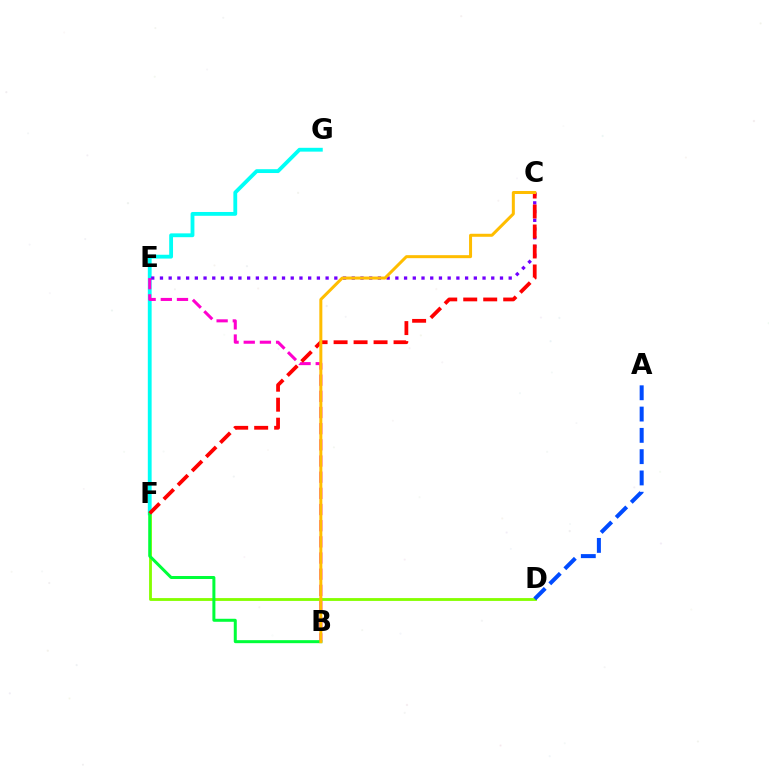{('D', 'F'): [{'color': '#84ff00', 'line_style': 'solid', 'thickness': 2.04}], ('F', 'G'): [{'color': '#00fff6', 'line_style': 'solid', 'thickness': 2.75}], ('C', 'E'): [{'color': '#7200ff', 'line_style': 'dotted', 'thickness': 2.37}], ('A', 'D'): [{'color': '#004bff', 'line_style': 'dashed', 'thickness': 2.89}], ('B', 'E'): [{'color': '#ff00cf', 'line_style': 'dashed', 'thickness': 2.2}], ('B', 'F'): [{'color': '#00ff39', 'line_style': 'solid', 'thickness': 2.16}], ('C', 'F'): [{'color': '#ff0000', 'line_style': 'dashed', 'thickness': 2.72}], ('B', 'C'): [{'color': '#ffbd00', 'line_style': 'solid', 'thickness': 2.16}]}